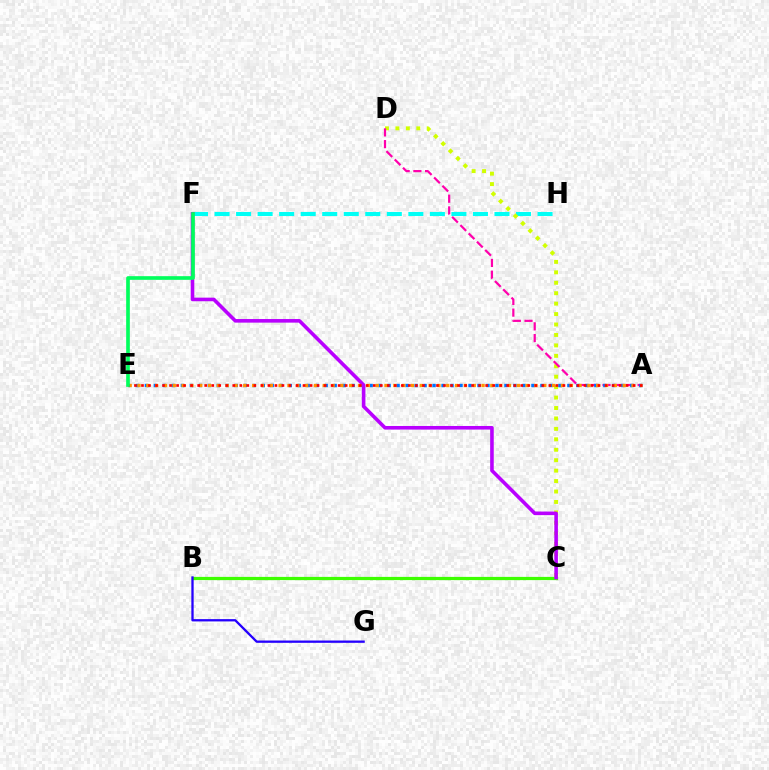{('F', 'H'): [{'color': '#00fff6', 'line_style': 'dashed', 'thickness': 2.93}], ('B', 'C'): [{'color': '#3dff00', 'line_style': 'solid', 'thickness': 2.32}], ('C', 'D'): [{'color': '#d1ff00', 'line_style': 'dotted', 'thickness': 2.84}], ('A', 'D'): [{'color': '#ff00ac', 'line_style': 'dashed', 'thickness': 1.59}], ('A', 'E'): [{'color': '#0074ff', 'line_style': 'dotted', 'thickness': 2.44}, {'color': '#ff9400', 'line_style': 'dotted', 'thickness': 2.4}, {'color': '#ff0000', 'line_style': 'dotted', 'thickness': 1.91}], ('C', 'F'): [{'color': '#b900ff', 'line_style': 'solid', 'thickness': 2.59}], ('E', 'F'): [{'color': '#00ff5c', 'line_style': 'solid', 'thickness': 2.64}], ('B', 'G'): [{'color': '#2500ff', 'line_style': 'solid', 'thickness': 1.66}]}